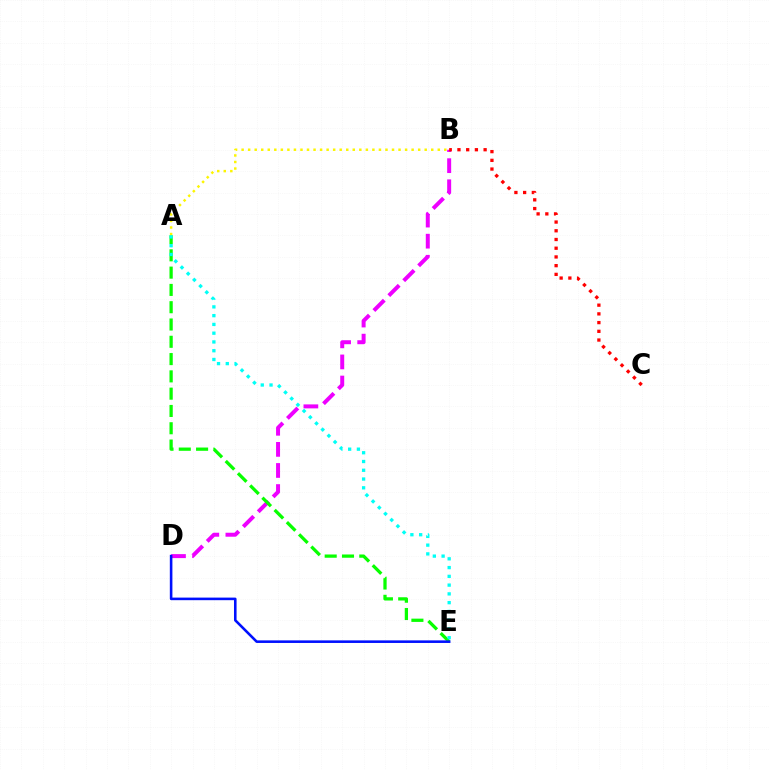{('B', 'D'): [{'color': '#ee00ff', 'line_style': 'dashed', 'thickness': 2.87}], ('A', 'E'): [{'color': '#08ff00', 'line_style': 'dashed', 'thickness': 2.35}, {'color': '#00fff6', 'line_style': 'dotted', 'thickness': 2.38}], ('A', 'B'): [{'color': '#fcf500', 'line_style': 'dotted', 'thickness': 1.78}], ('B', 'C'): [{'color': '#ff0000', 'line_style': 'dotted', 'thickness': 2.37}], ('D', 'E'): [{'color': '#0010ff', 'line_style': 'solid', 'thickness': 1.86}]}